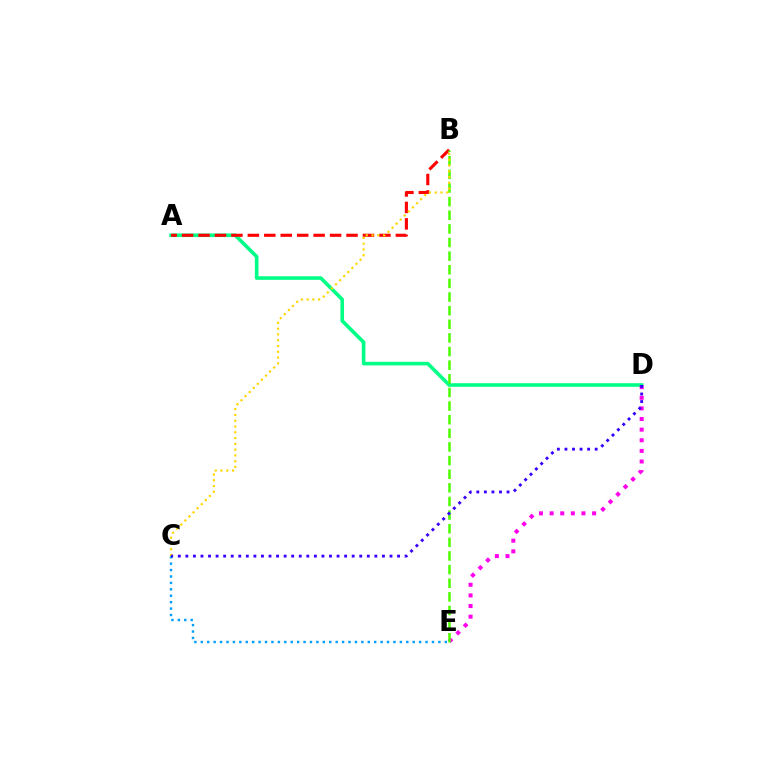{('A', 'D'): [{'color': '#00ff86', 'line_style': 'solid', 'thickness': 2.59}], ('A', 'B'): [{'color': '#ff0000', 'line_style': 'dashed', 'thickness': 2.23}], ('D', 'E'): [{'color': '#ff00ed', 'line_style': 'dotted', 'thickness': 2.89}], ('C', 'E'): [{'color': '#009eff', 'line_style': 'dotted', 'thickness': 1.74}], ('B', 'E'): [{'color': '#4fff00', 'line_style': 'dashed', 'thickness': 1.85}], ('B', 'C'): [{'color': '#ffd500', 'line_style': 'dotted', 'thickness': 1.57}], ('C', 'D'): [{'color': '#3700ff', 'line_style': 'dotted', 'thickness': 2.05}]}